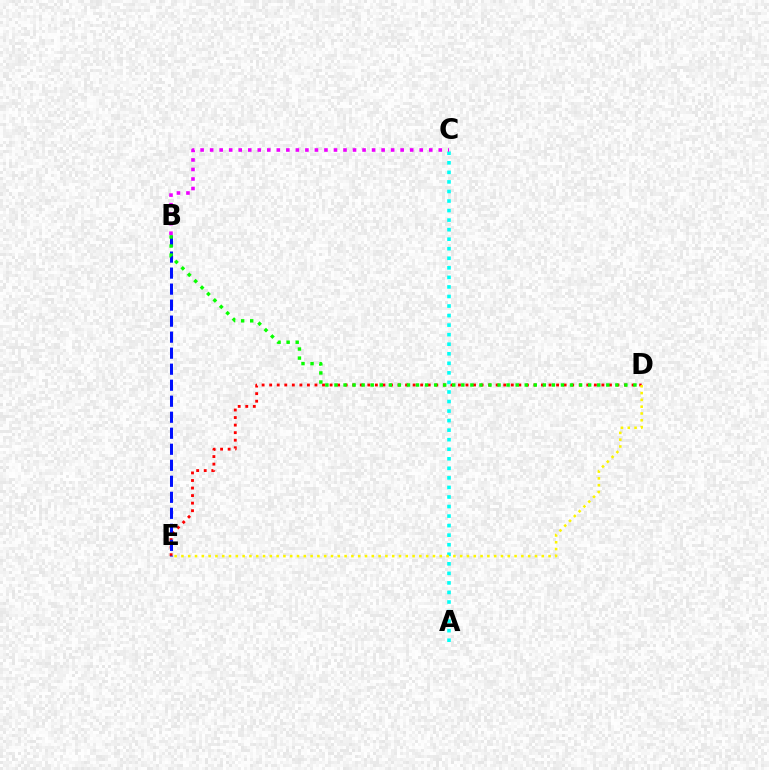{('D', 'E'): [{'color': '#ff0000', 'line_style': 'dotted', 'thickness': 2.05}, {'color': '#fcf500', 'line_style': 'dotted', 'thickness': 1.85}], ('A', 'C'): [{'color': '#00fff6', 'line_style': 'dotted', 'thickness': 2.59}], ('B', 'E'): [{'color': '#0010ff', 'line_style': 'dashed', 'thickness': 2.18}], ('B', 'D'): [{'color': '#08ff00', 'line_style': 'dotted', 'thickness': 2.46}], ('B', 'C'): [{'color': '#ee00ff', 'line_style': 'dotted', 'thickness': 2.59}]}